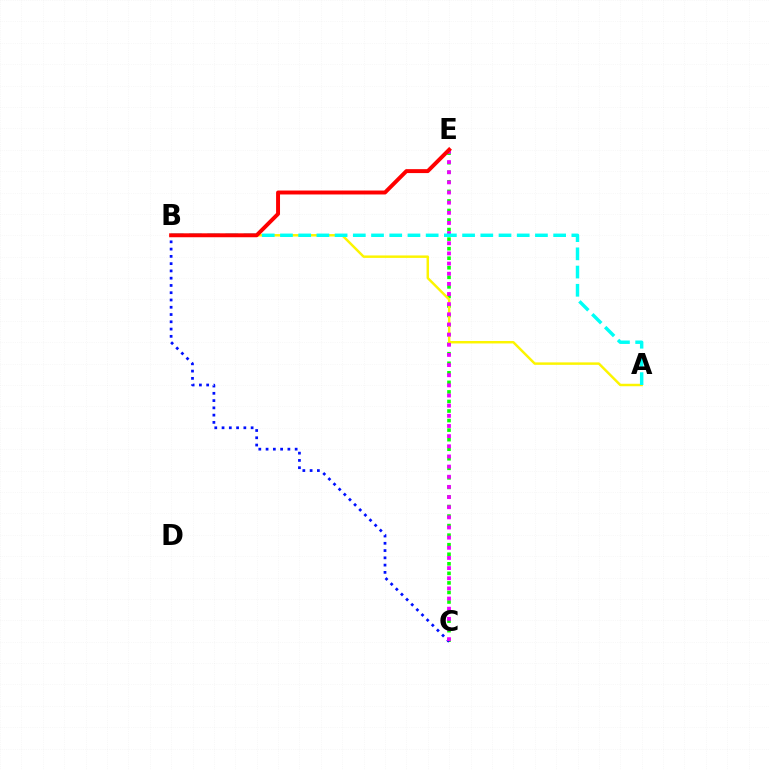{('C', 'E'): [{'color': '#08ff00', 'line_style': 'dotted', 'thickness': 2.59}, {'color': '#ee00ff', 'line_style': 'dotted', 'thickness': 2.76}], ('B', 'C'): [{'color': '#0010ff', 'line_style': 'dotted', 'thickness': 1.98}], ('A', 'B'): [{'color': '#fcf500', 'line_style': 'solid', 'thickness': 1.78}, {'color': '#00fff6', 'line_style': 'dashed', 'thickness': 2.47}], ('B', 'E'): [{'color': '#ff0000', 'line_style': 'solid', 'thickness': 2.84}]}